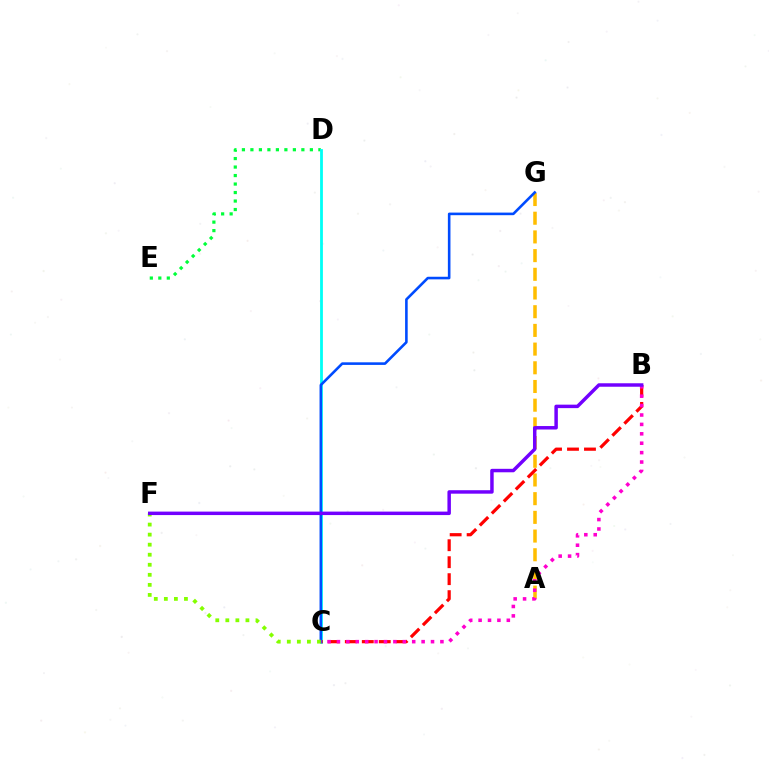{('D', 'E'): [{'color': '#00ff39', 'line_style': 'dotted', 'thickness': 2.31}], ('C', 'D'): [{'color': '#00fff6', 'line_style': 'solid', 'thickness': 2.02}], ('A', 'G'): [{'color': '#ffbd00', 'line_style': 'dashed', 'thickness': 2.54}], ('B', 'C'): [{'color': '#ff0000', 'line_style': 'dashed', 'thickness': 2.31}, {'color': '#ff00cf', 'line_style': 'dotted', 'thickness': 2.56}], ('C', 'G'): [{'color': '#004bff', 'line_style': 'solid', 'thickness': 1.87}], ('C', 'F'): [{'color': '#84ff00', 'line_style': 'dotted', 'thickness': 2.73}], ('B', 'F'): [{'color': '#7200ff', 'line_style': 'solid', 'thickness': 2.5}]}